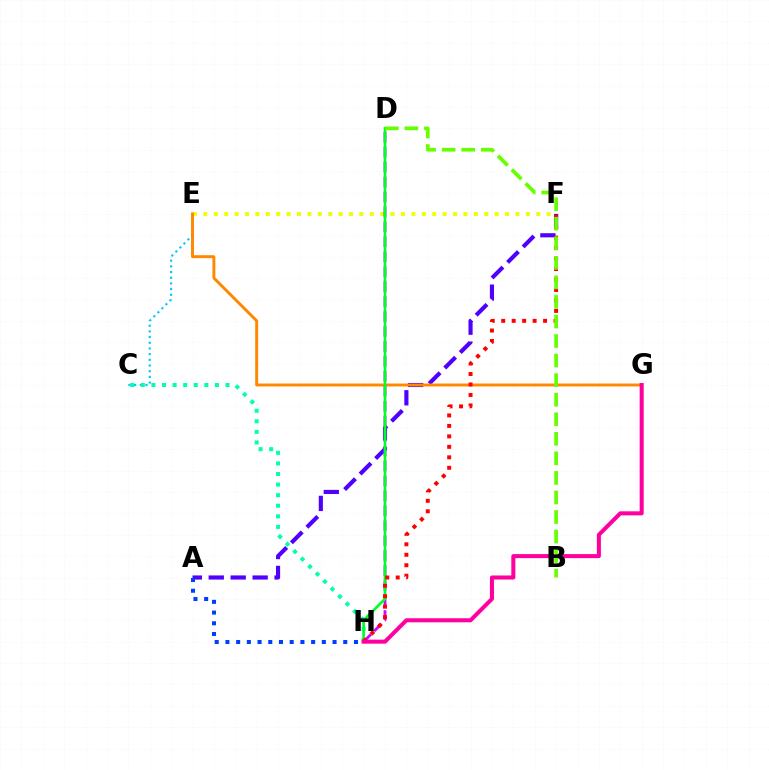{('C', 'E'): [{'color': '#00c7ff', 'line_style': 'dotted', 'thickness': 1.54}], ('A', 'F'): [{'color': '#4f00ff', 'line_style': 'dashed', 'thickness': 2.98}], ('E', 'F'): [{'color': '#eeff00', 'line_style': 'dotted', 'thickness': 2.83}], ('C', 'H'): [{'color': '#00ffaf', 'line_style': 'dotted', 'thickness': 2.88}], ('E', 'G'): [{'color': '#ff8800', 'line_style': 'solid', 'thickness': 2.11}], ('D', 'H'): [{'color': '#d600ff', 'line_style': 'dashed', 'thickness': 2.03}, {'color': '#00ff27', 'line_style': 'solid', 'thickness': 1.95}], ('A', 'H'): [{'color': '#003fff', 'line_style': 'dotted', 'thickness': 2.91}], ('F', 'H'): [{'color': '#ff0000', 'line_style': 'dotted', 'thickness': 2.84}], ('G', 'H'): [{'color': '#ff00a0', 'line_style': 'solid', 'thickness': 2.91}], ('B', 'D'): [{'color': '#66ff00', 'line_style': 'dashed', 'thickness': 2.66}]}